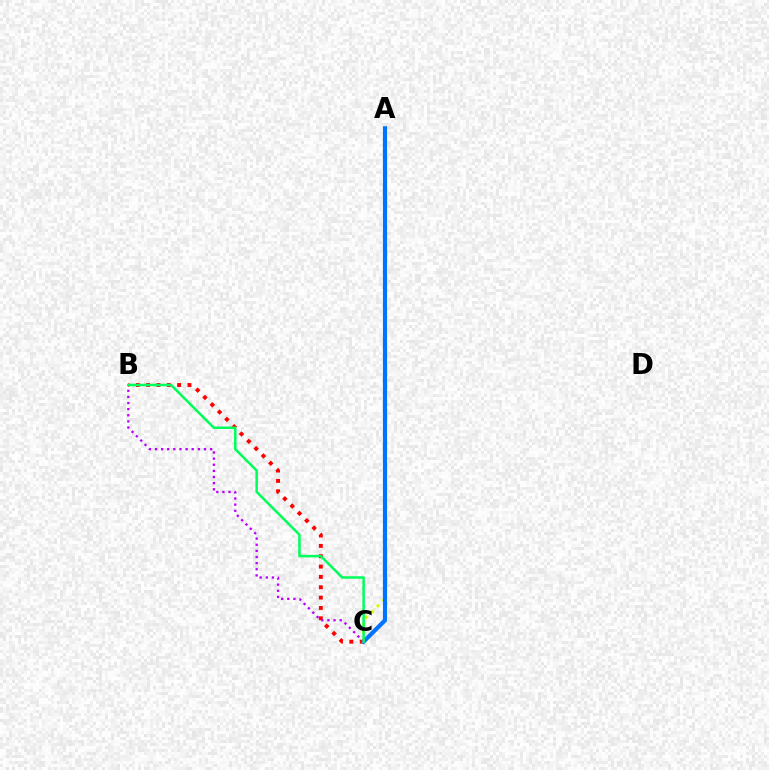{('A', 'C'): [{'color': '#d1ff00', 'line_style': 'dotted', 'thickness': 2.18}, {'color': '#0074ff', 'line_style': 'solid', 'thickness': 3.0}], ('B', 'C'): [{'color': '#ff0000', 'line_style': 'dotted', 'thickness': 2.81}, {'color': '#b900ff', 'line_style': 'dotted', 'thickness': 1.66}, {'color': '#00ff5c', 'line_style': 'solid', 'thickness': 1.81}]}